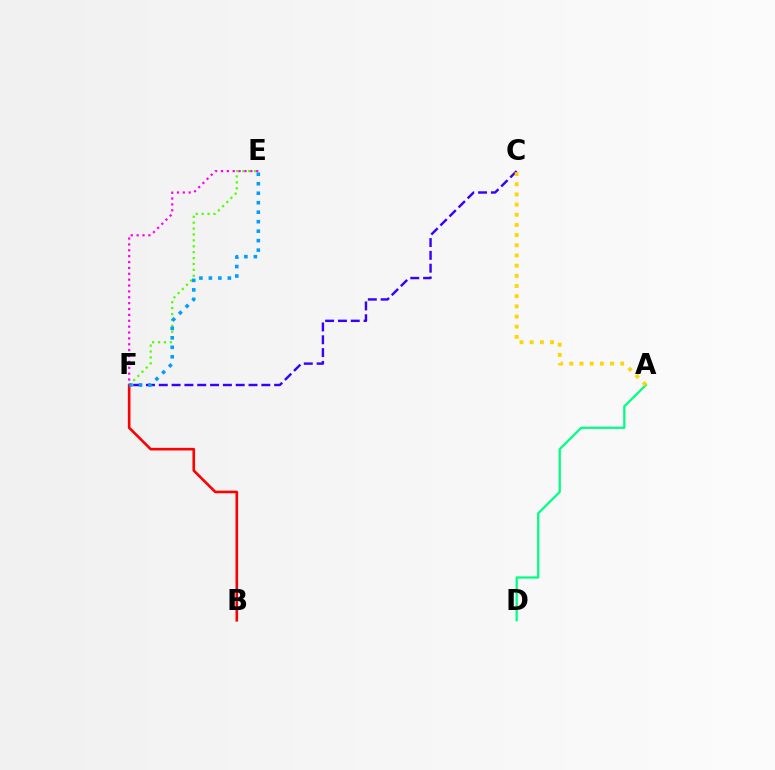{('E', 'F'): [{'color': '#4fff00', 'line_style': 'dotted', 'thickness': 1.6}, {'color': '#ff00ed', 'line_style': 'dotted', 'thickness': 1.6}, {'color': '#009eff', 'line_style': 'dotted', 'thickness': 2.58}], ('B', 'F'): [{'color': '#ff0000', 'line_style': 'solid', 'thickness': 1.88}], ('A', 'D'): [{'color': '#00ff86', 'line_style': 'solid', 'thickness': 1.63}], ('C', 'F'): [{'color': '#3700ff', 'line_style': 'dashed', 'thickness': 1.74}], ('A', 'C'): [{'color': '#ffd500', 'line_style': 'dotted', 'thickness': 2.76}]}